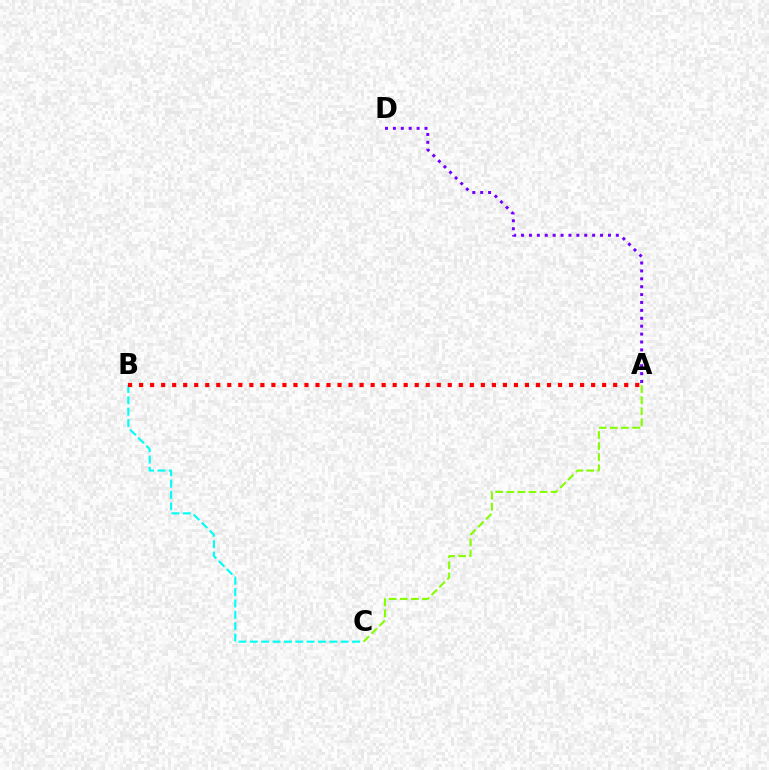{('A', 'D'): [{'color': '#7200ff', 'line_style': 'dotted', 'thickness': 2.15}], ('B', 'C'): [{'color': '#00fff6', 'line_style': 'dashed', 'thickness': 1.54}], ('A', 'B'): [{'color': '#ff0000', 'line_style': 'dotted', 'thickness': 3.0}], ('A', 'C'): [{'color': '#84ff00', 'line_style': 'dashed', 'thickness': 1.51}]}